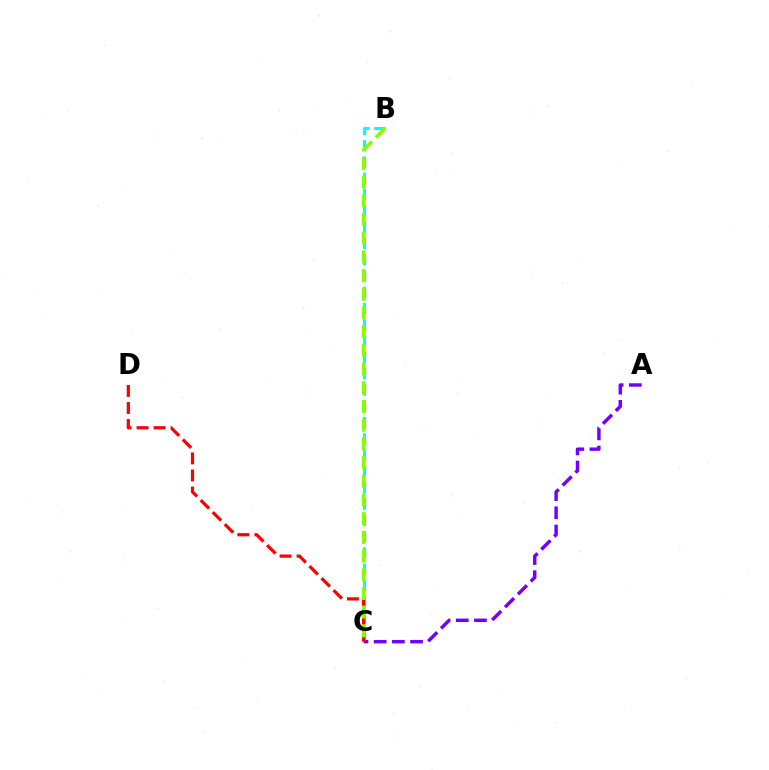{('B', 'C'): [{'color': '#00fff6', 'line_style': 'dashed', 'thickness': 2.21}, {'color': '#84ff00', 'line_style': 'dashed', 'thickness': 2.54}], ('A', 'C'): [{'color': '#7200ff', 'line_style': 'dashed', 'thickness': 2.47}], ('C', 'D'): [{'color': '#ff0000', 'line_style': 'dashed', 'thickness': 2.31}]}